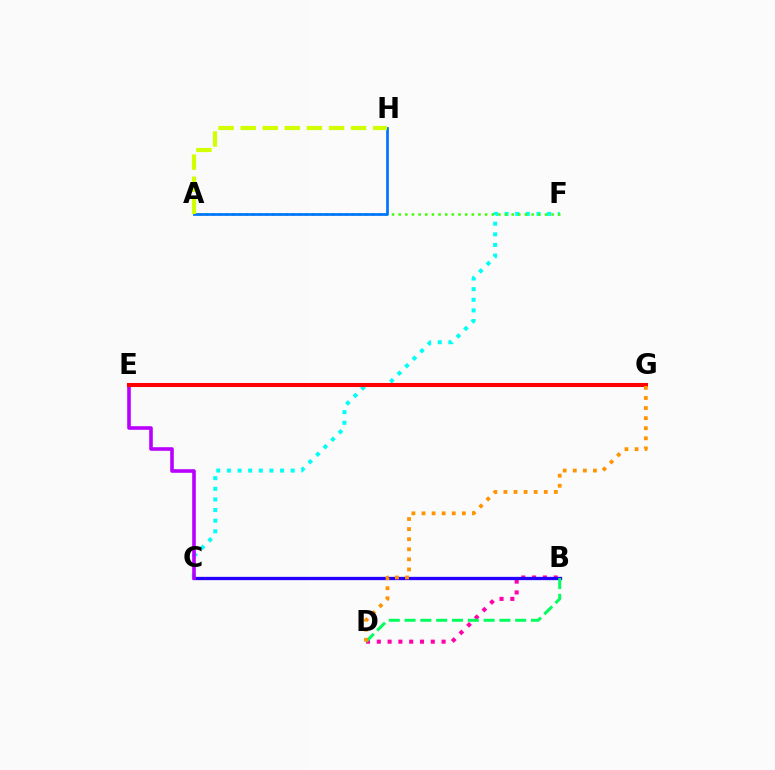{('C', 'F'): [{'color': '#00fff6', 'line_style': 'dotted', 'thickness': 2.89}], ('B', 'D'): [{'color': '#ff00ac', 'line_style': 'dotted', 'thickness': 2.93}, {'color': '#00ff5c', 'line_style': 'dashed', 'thickness': 2.15}], ('B', 'C'): [{'color': '#2500ff', 'line_style': 'solid', 'thickness': 2.37}], ('C', 'E'): [{'color': '#b900ff', 'line_style': 'solid', 'thickness': 2.59}], ('A', 'F'): [{'color': '#3dff00', 'line_style': 'dotted', 'thickness': 1.81}], ('E', 'G'): [{'color': '#ff0000', 'line_style': 'solid', 'thickness': 2.91}], ('D', 'G'): [{'color': '#ff9400', 'line_style': 'dotted', 'thickness': 2.74}], ('A', 'H'): [{'color': '#0074ff', 'line_style': 'solid', 'thickness': 1.95}, {'color': '#d1ff00', 'line_style': 'dashed', 'thickness': 3.0}]}